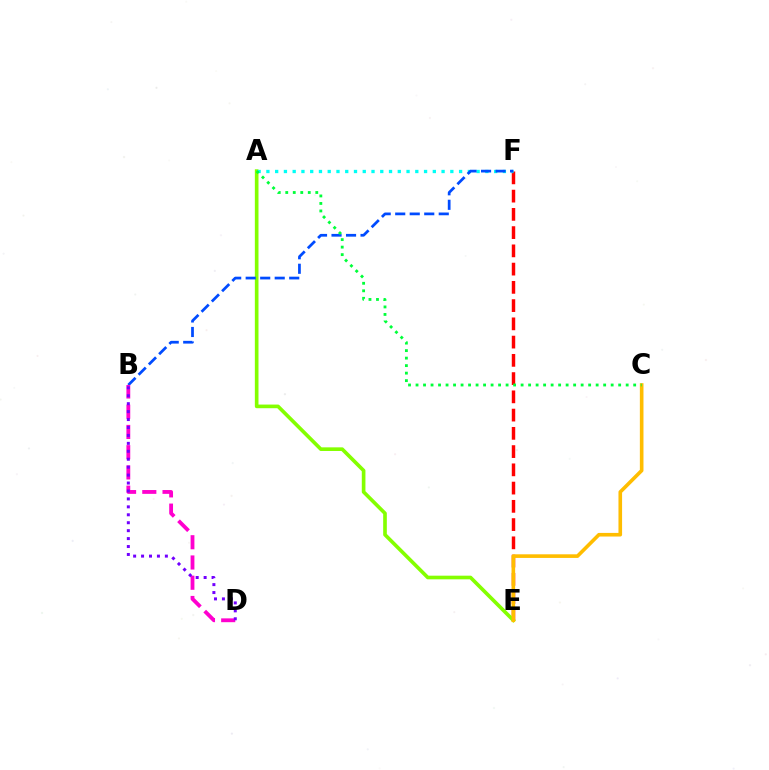{('E', 'F'): [{'color': '#ff0000', 'line_style': 'dashed', 'thickness': 2.48}], ('A', 'E'): [{'color': '#84ff00', 'line_style': 'solid', 'thickness': 2.62}], ('A', 'F'): [{'color': '#00fff6', 'line_style': 'dotted', 'thickness': 2.38}], ('B', 'F'): [{'color': '#004bff', 'line_style': 'dashed', 'thickness': 1.97}], ('C', 'E'): [{'color': '#ffbd00', 'line_style': 'solid', 'thickness': 2.61}], ('B', 'D'): [{'color': '#ff00cf', 'line_style': 'dashed', 'thickness': 2.75}, {'color': '#7200ff', 'line_style': 'dotted', 'thickness': 2.16}], ('A', 'C'): [{'color': '#00ff39', 'line_style': 'dotted', 'thickness': 2.04}]}